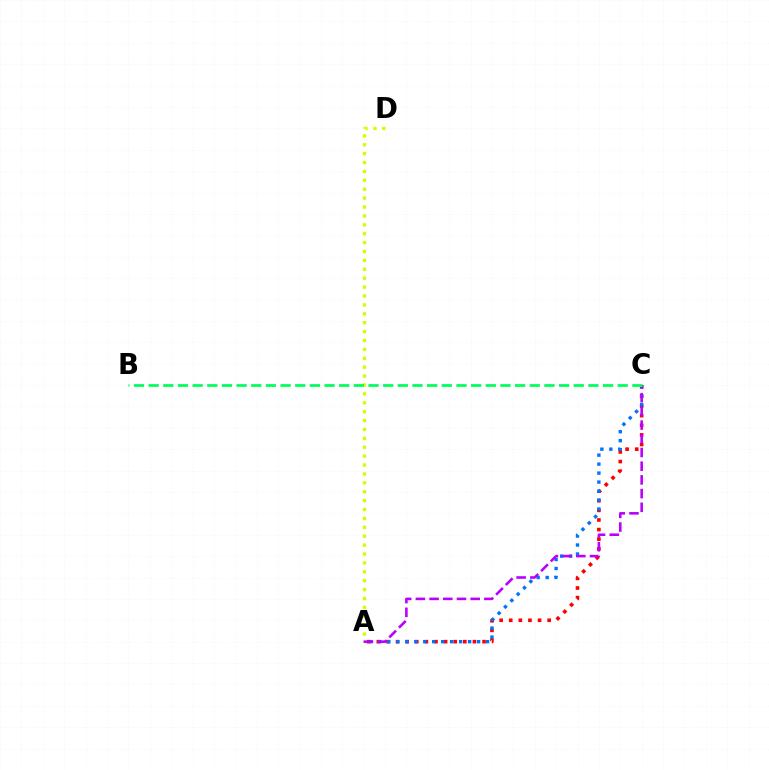{('A', 'C'): [{'color': '#ff0000', 'line_style': 'dotted', 'thickness': 2.61}, {'color': '#0074ff', 'line_style': 'dotted', 'thickness': 2.44}, {'color': '#b900ff', 'line_style': 'dashed', 'thickness': 1.86}], ('A', 'D'): [{'color': '#d1ff00', 'line_style': 'dotted', 'thickness': 2.42}], ('B', 'C'): [{'color': '#00ff5c', 'line_style': 'dashed', 'thickness': 1.99}]}